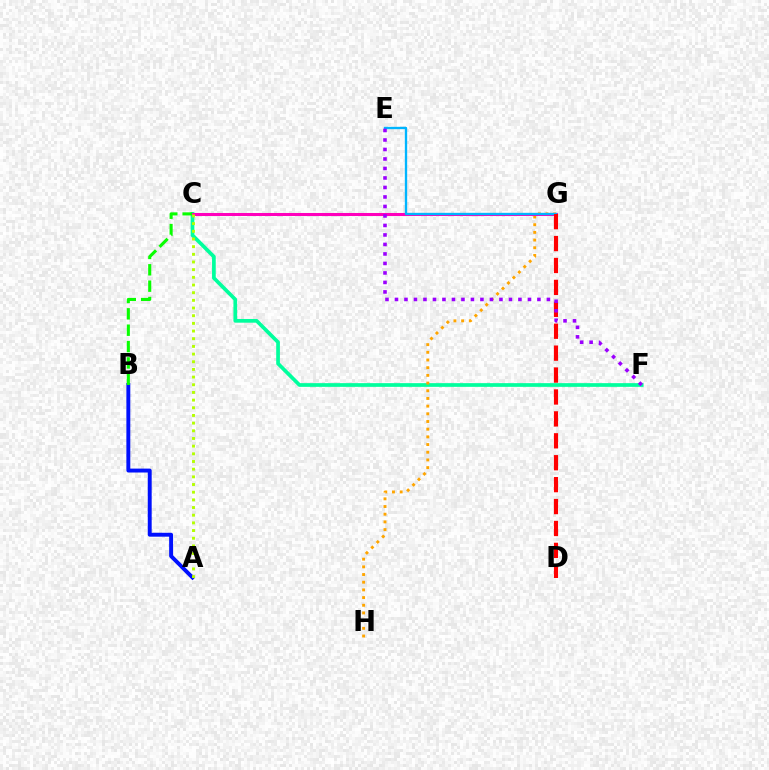{('C', 'F'): [{'color': '#00ff9d', 'line_style': 'solid', 'thickness': 2.67}], ('A', 'B'): [{'color': '#0010ff', 'line_style': 'solid', 'thickness': 2.82}], ('G', 'H'): [{'color': '#ffa500', 'line_style': 'dotted', 'thickness': 2.09}], ('B', 'C'): [{'color': '#08ff00', 'line_style': 'dashed', 'thickness': 2.22}], ('C', 'G'): [{'color': '#ff00bd', 'line_style': 'solid', 'thickness': 2.18}], ('E', 'G'): [{'color': '#00b5ff', 'line_style': 'solid', 'thickness': 1.68}], ('A', 'C'): [{'color': '#b3ff00', 'line_style': 'dotted', 'thickness': 2.08}], ('D', 'G'): [{'color': '#ff0000', 'line_style': 'dashed', 'thickness': 2.98}], ('E', 'F'): [{'color': '#9b00ff', 'line_style': 'dotted', 'thickness': 2.58}]}